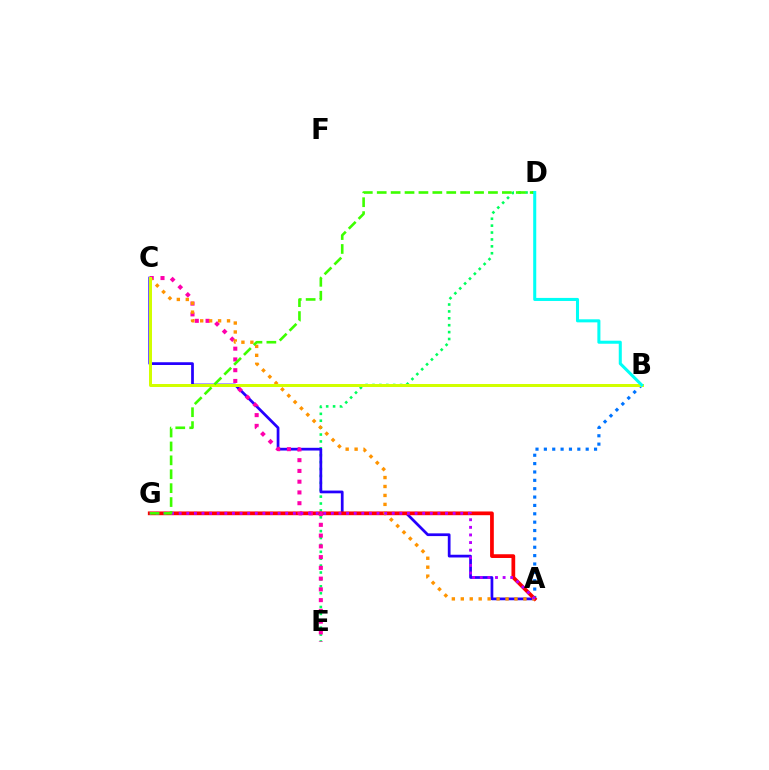{('A', 'B'): [{'color': '#0074ff', 'line_style': 'dotted', 'thickness': 2.27}], ('D', 'E'): [{'color': '#00ff5c', 'line_style': 'dotted', 'thickness': 1.87}], ('A', 'C'): [{'color': '#2500ff', 'line_style': 'solid', 'thickness': 1.97}, {'color': '#ff9400', 'line_style': 'dotted', 'thickness': 2.43}], ('A', 'G'): [{'color': '#ff0000', 'line_style': 'solid', 'thickness': 2.69}, {'color': '#b900ff', 'line_style': 'dotted', 'thickness': 2.07}], ('C', 'E'): [{'color': '#ff00ac', 'line_style': 'dotted', 'thickness': 2.92}], ('B', 'C'): [{'color': '#d1ff00', 'line_style': 'solid', 'thickness': 2.16}], ('D', 'G'): [{'color': '#3dff00', 'line_style': 'dashed', 'thickness': 1.89}], ('B', 'D'): [{'color': '#00fff6', 'line_style': 'solid', 'thickness': 2.2}]}